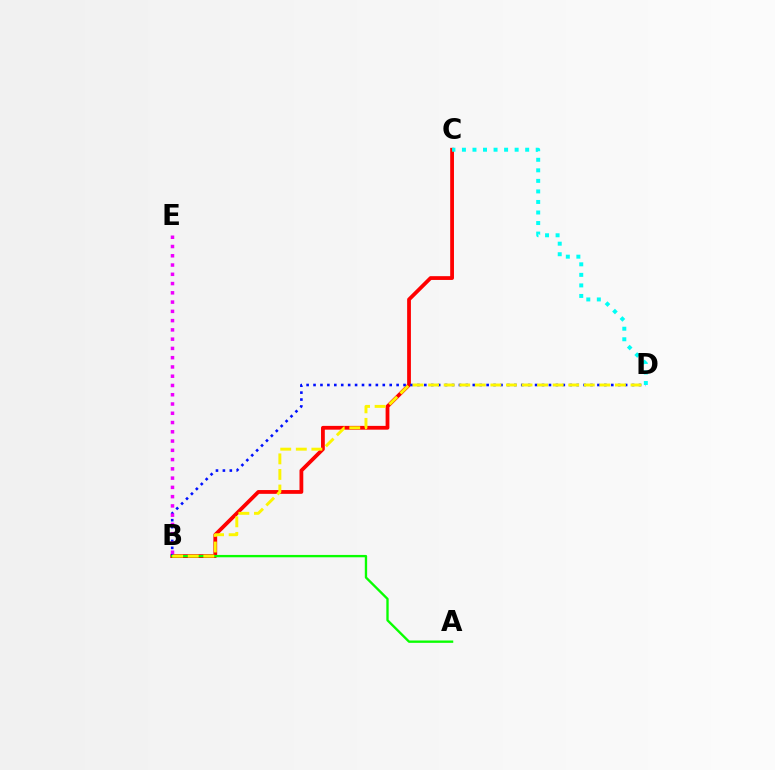{('B', 'C'): [{'color': '#ff0000', 'line_style': 'solid', 'thickness': 2.72}], ('B', 'D'): [{'color': '#0010ff', 'line_style': 'dotted', 'thickness': 1.88}, {'color': '#fcf500', 'line_style': 'dashed', 'thickness': 2.12}], ('C', 'D'): [{'color': '#00fff6', 'line_style': 'dotted', 'thickness': 2.86}], ('A', 'B'): [{'color': '#08ff00', 'line_style': 'solid', 'thickness': 1.69}], ('B', 'E'): [{'color': '#ee00ff', 'line_style': 'dotted', 'thickness': 2.52}]}